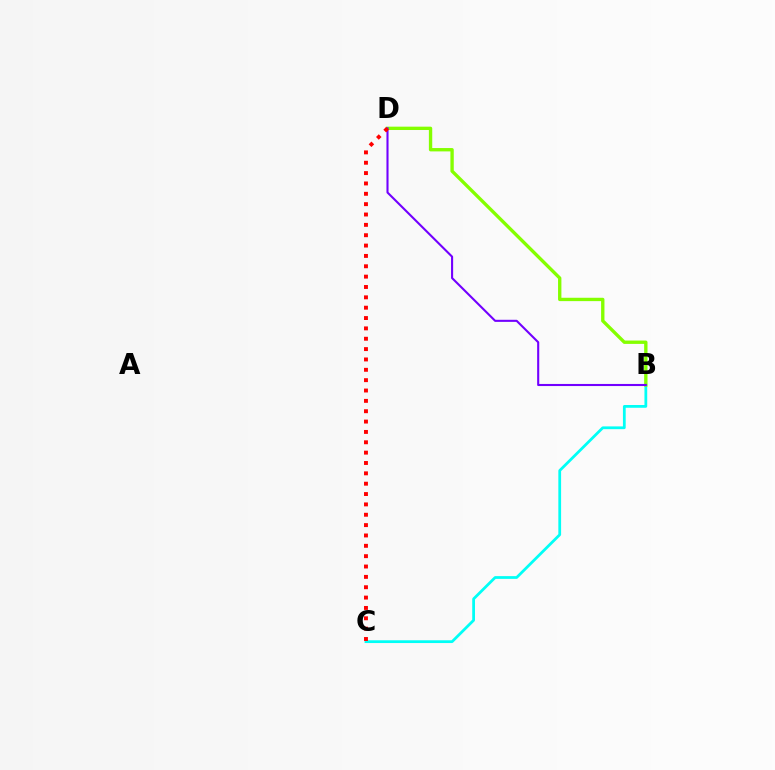{('B', 'C'): [{'color': '#00fff6', 'line_style': 'solid', 'thickness': 1.99}], ('B', 'D'): [{'color': '#84ff00', 'line_style': 'solid', 'thickness': 2.41}, {'color': '#7200ff', 'line_style': 'solid', 'thickness': 1.51}], ('C', 'D'): [{'color': '#ff0000', 'line_style': 'dotted', 'thickness': 2.81}]}